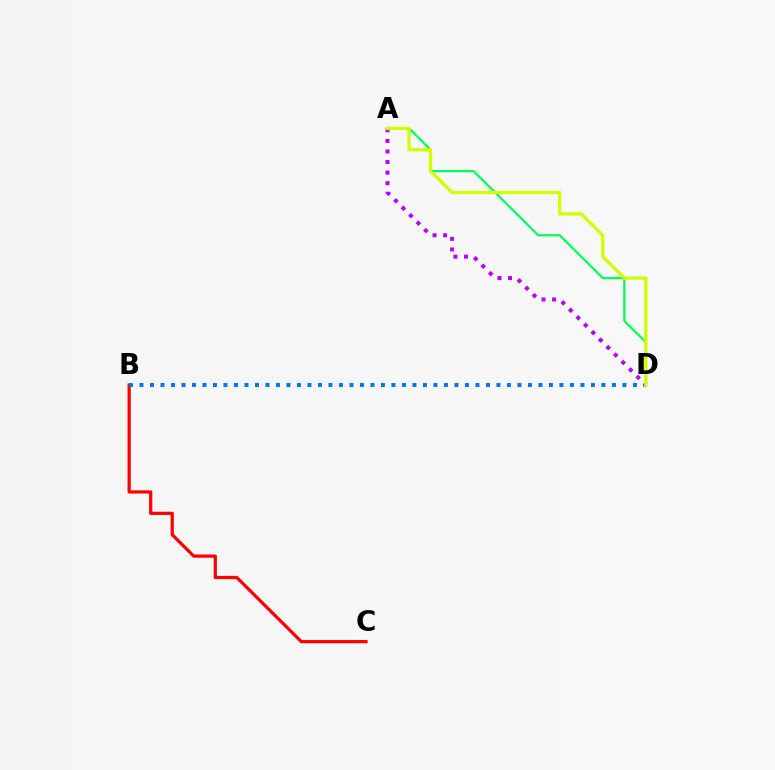{('B', 'C'): [{'color': '#ff0000', 'line_style': 'solid', 'thickness': 2.33}], ('A', 'D'): [{'color': '#00ff5c', 'line_style': 'solid', 'thickness': 1.63}, {'color': '#b900ff', 'line_style': 'dotted', 'thickness': 2.87}, {'color': '#d1ff00', 'line_style': 'solid', 'thickness': 2.37}], ('B', 'D'): [{'color': '#0074ff', 'line_style': 'dotted', 'thickness': 2.85}]}